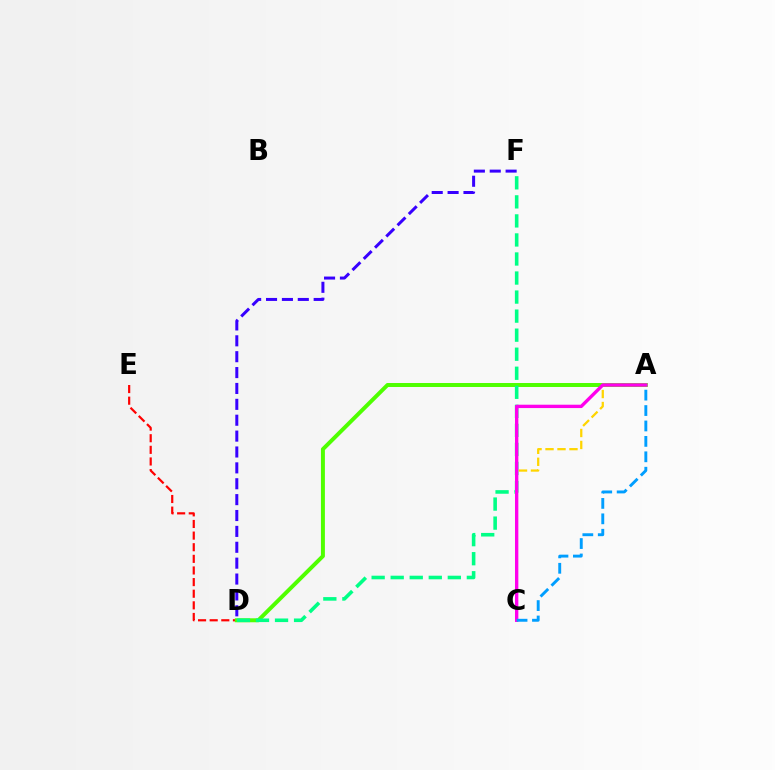{('D', 'E'): [{'color': '#ff0000', 'line_style': 'dashed', 'thickness': 1.58}], ('A', 'D'): [{'color': '#4fff00', 'line_style': 'solid', 'thickness': 2.86}], ('D', 'F'): [{'color': '#00ff86', 'line_style': 'dashed', 'thickness': 2.59}, {'color': '#3700ff', 'line_style': 'dashed', 'thickness': 2.16}], ('A', 'C'): [{'color': '#ffd500', 'line_style': 'dashed', 'thickness': 1.63}, {'color': '#ff00ed', 'line_style': 'solid', 'thickness': 2.42}, {'color': '#009eff', 'line_style': 'dashed', 'thickness': 2.09}]}